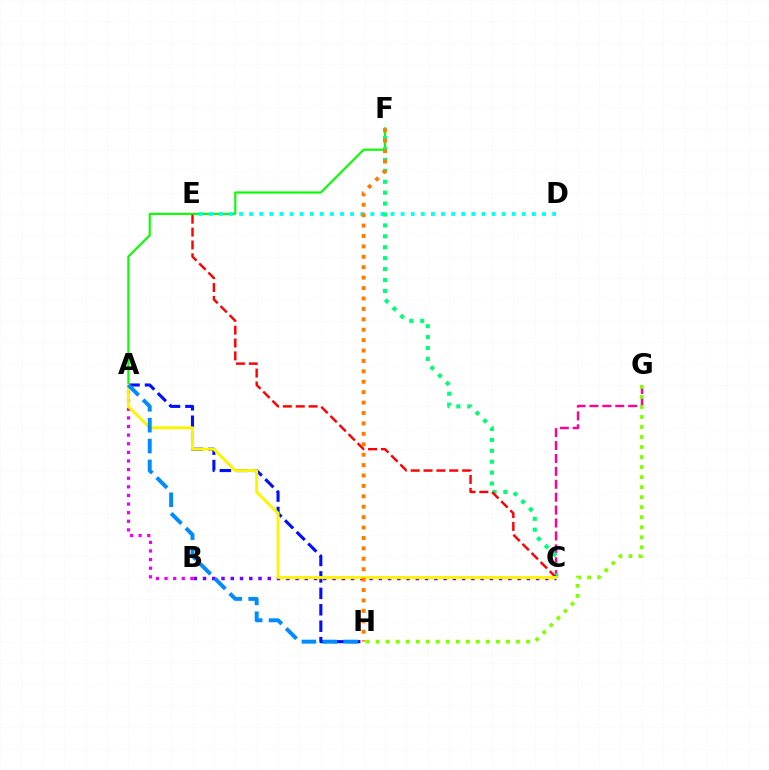{('A', 'F'): [{'color': '#08ff00', 'line_style': 'solid', 'thickness': 1.54}], ('A', 'H'): [{'color': '#0010ff', 'line_style': 'dashed', 'thickness': 2.23}, {'color': '#008cff', 'line_style': 'dashed', 'thickness': 2.84}], ('A', 'B'): [{'color': '#ee00ff', 'line_style': 'dotted', 'thickness': 2.34}], ('C', 'G'): [{'color': '#ff0094', 'line_style': 'dashed', 'thickness': 1.75}], ('B', 'C'): [{'color': '#7200ff', 'line_style': 'dotted', 'thickness': 2.51}], ('D', 'E'): [{'color': '#00fff6', 'line_style': 'dotted', 'thickness': 2.74}], ('C', 'F'): [{'color': '#00ff74', 'line_style': 'dotted', 'thickness': 2.97}], ('C', 'E'): [{'color': '#ff0000', 'line_style': 'dashed', 'thickness': 1.75}], ('A', 'C'): [{'color': '#fcf500', 'line_style': 'solid', 'thickness': 2.1}], ('F', 'H'): [{'color': '#ff7c00', 'line_style': 'dotted', 'thickness': 2.83}], ('G', 'H'): [{'color': '#84ff00', 'line_style': 'dotted', 'thickness': 2.72}]}